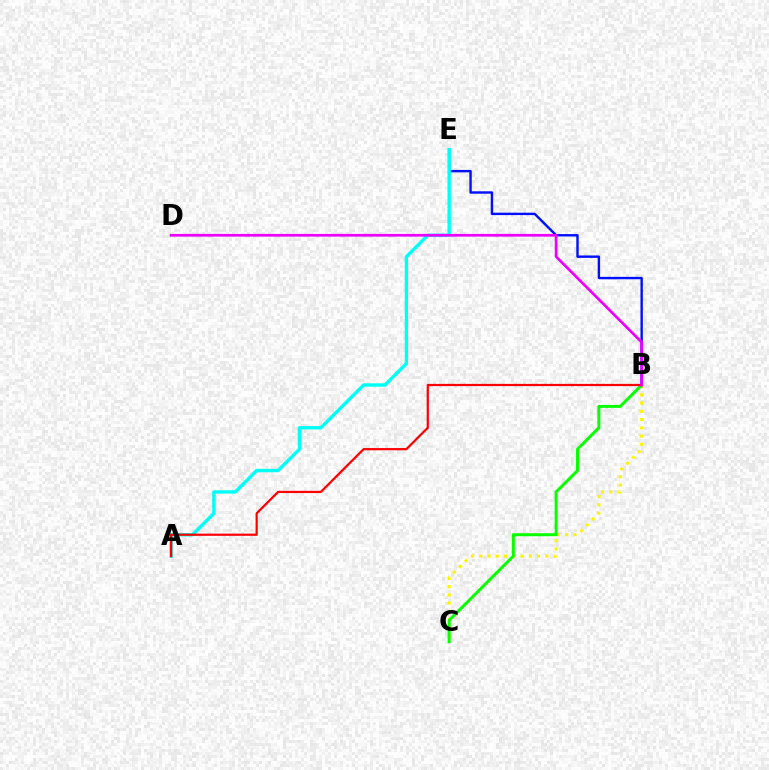{('B', 'C'): [{'color': '#fcf500', 'line_style': 'dotted', 'thickness': 2.24}, {'color': '#08ff00', 'line_style': 'solid', 'thickness': 2.14}], ('B', 'E'): [{'color': '#0010ff', 'line_style': 'solid', 'thickness': 1.73}], ('A', 'E'): [{'color': '#00fff6', 'line_style': 'solid', 'thickness': 2.43}], ('A', 'B'): [{'color': '#ff0000', 'line_style': 'solid', 'thickness': 1.6}], ('B', 'D'): [{'color': '#ee00ff', 'line_style': 'solid', 'thickness': 1.97}]}